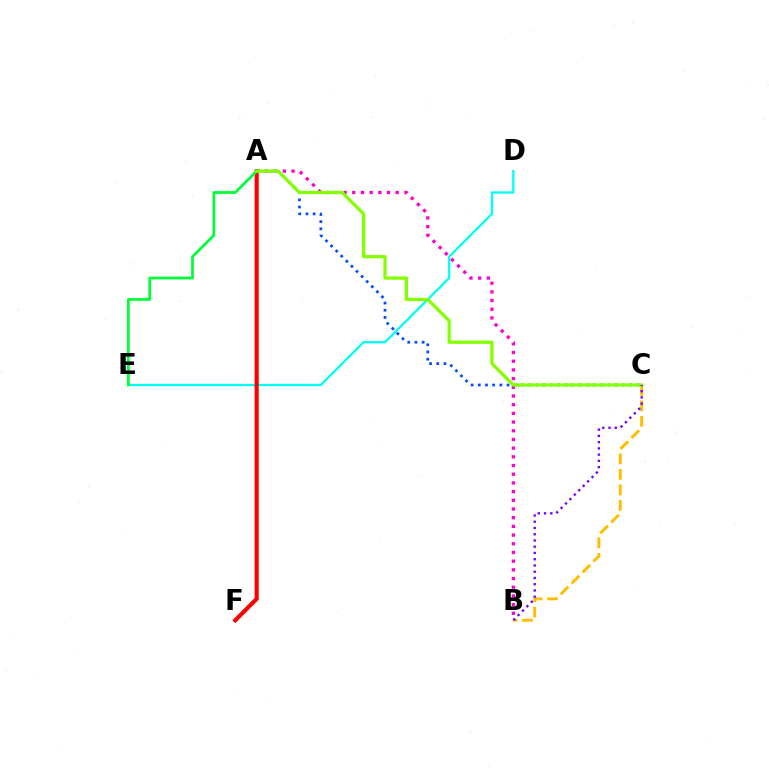{('A', 'C'): [{'color': '#004bff', 'line_style': 'dotted', 'thickness': 1.96}, {'color': '#84ff00', 'line_style': 'solid', 'thickness': 2.34}], ('B', 'C'): [{'color': '#ffbd00', 'line_style': 'dashed', 'thickness': 2.1}, {'color': '#7200ff', 'line_style': 'dotted', 'thickness': 1.7}], ('D', 'E'): [{'color': '#00fff6', 'line_style': 'solid', 'thickness': 1.65}], ('A', 'B'): [{'color': '#ff00cf', 'line_style': 'dotted', 'thickness': 2.36}], ('A', 'F'): [{'color': '#ff0000', 'line_style': 'solid', 'thickness': 2.96}], ('A', 'E'): [{'color': '#00ff39', 'line_style': 'solid', 'thickness': 2.0}]}